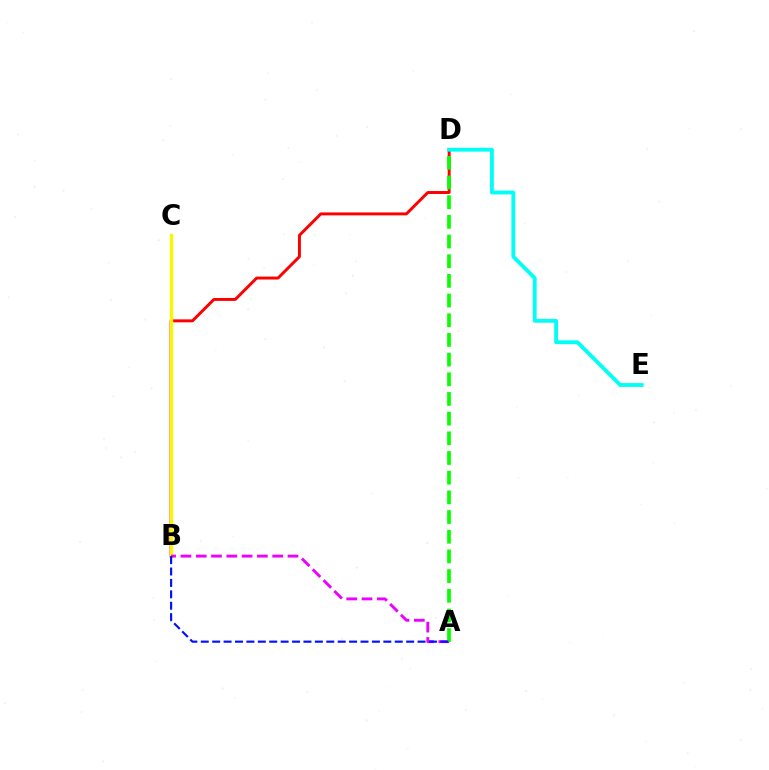{('B', 'D'): [{'color': '#ff0000', 'line_style': 'solid', 'thickness': 2.12}], ('B', 'C'): [{'color': '#fcf500', 'line_style': 'solid', 'thickness': 2.41}], ('A', 'B'): [{'color': '#ee00ff', 'line_style': 'dashed', 'thickness': 2.08}, {'color': '#0010ff', 'line_style': 'dashed', 'thickness': 1.55}], ('A', 'D'): [{'color': '#08ff00', 'line_style': 'dashed', 'thickness': 2.67}], ('D', 'E'): [{'color': '#00fff6', 'line_style': 'solid', 'thickness': 2.77}]}